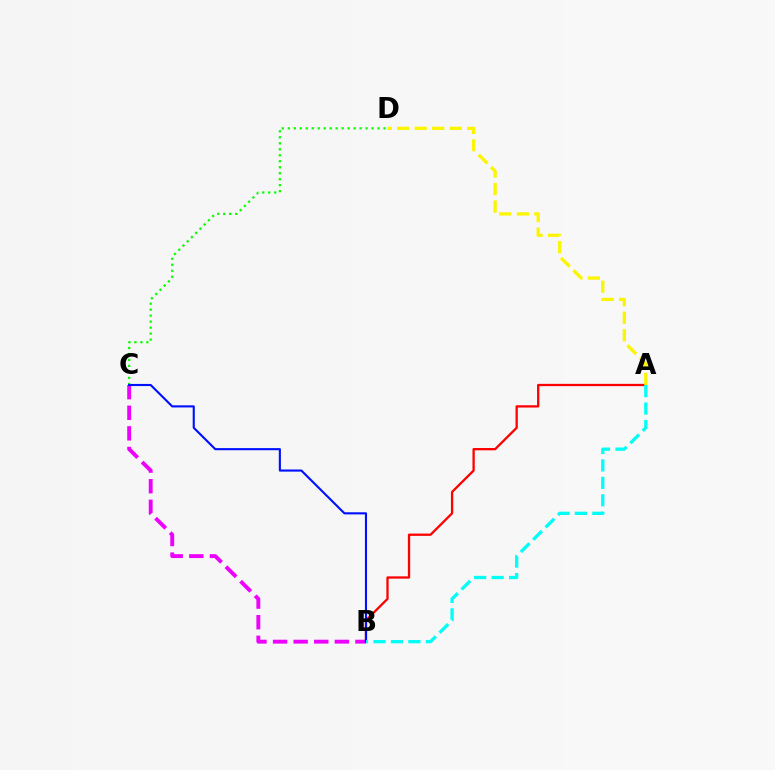{('A', 'B'): [{'color': '#ff0000', 'line_style': 'solid', 'thickness': 1.65}, {'color': '#00fff6', 'line_style': 'dashed', 'thickness': 2.37}], ('C', 'D'): [{'color': '#08ff00', 'line_style': 'dotted', 'thickness': 1.63}], ('B', 'C'): [{'color': '#ee00ff', 'line_style': 'dashed', 'thickness': 2.8}, {'color': '#0010ff', 'line_style': 'solid', 'thickness': 1.53}], ('A', 'D'): [{'color': '#fcf500', 'line_style': 'dashed', 'thickness': 2.38}]}